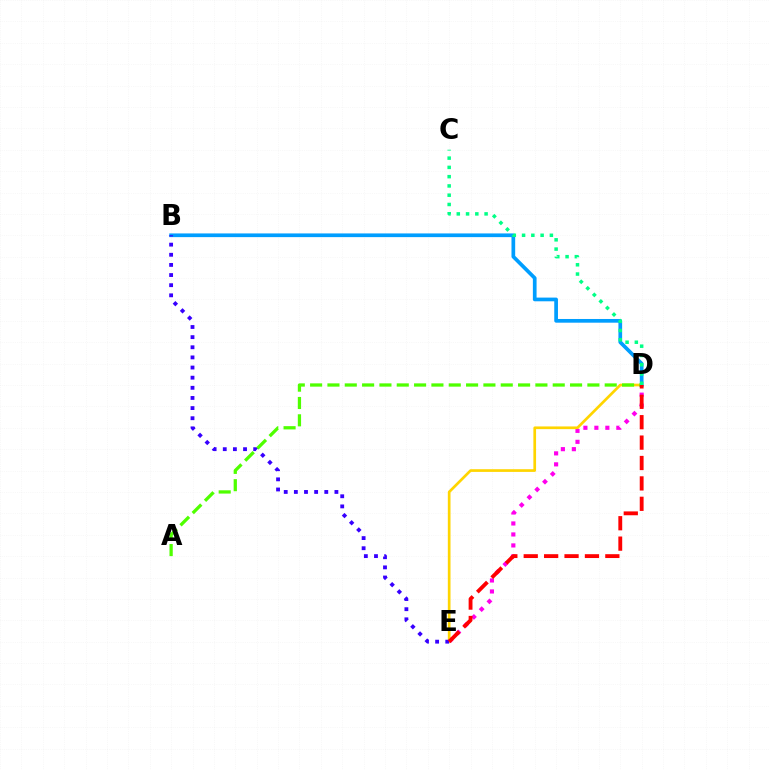{('B', 'D'): [{'color': '#009eff', 'line_style': 'solid', 'thickness': 2.67}], ('D', 'E'): [{'color': '#ff00ed', 'line_style': 'dotted', 'thickness': 2.98}, {'color': '#ffd500', 'line_style': 'solid', 'thickness': 1.94}, {'color': '#ff0000', 'line_style': 'dashed', 'thickness': 2.77}], ('B', 'E'): [{'color': '#3700ff', 'line_style': 'dotted', 'thickness': 2.75}], ('A', 'D'): [{'color': '#4fff00', 'line_style': 'dashed', 'thickness': 2.35}], ('C', 'D'): [{'color': '#00ff86', 'line_style': 'dotted', 'thickness': 2.52}]}